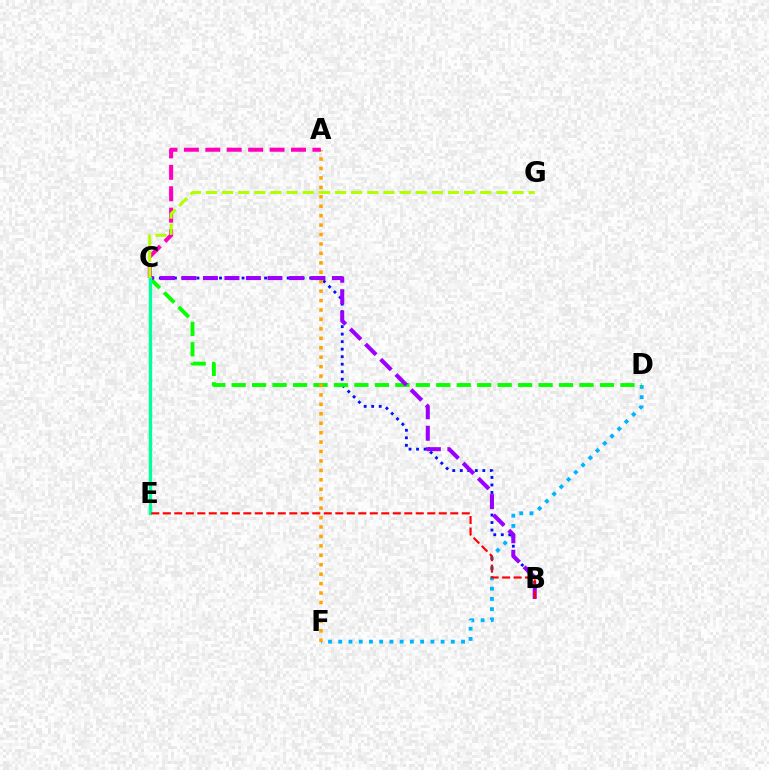{('D', 'F'): [{'color': '#00b5ff', 'line_style': 'dotted', 'thickness': 2.78}], ('B', 'C'): [{'color': '#0010ff', 'line_style': 'dotted', 'thickness': 2.04}, {'color': '#9b00ff', 'line_style': 'dashed', 'thickness': 2.92}], ('C', 'D'): [{'color': '#08ff00', 'line_style': 'dashed', 'thickness': 2.78}], ('A', 'F'): [{'color': '#ffa500', 'line_style': 'dotted', 'thickness': 2.56}], ('A', 'C'): [{'color': '#ff00bd', 'line_style': 'dashed', 'thickness': 2.91}], ('C', 'E'): [{'color': '#00ff9d', 'line_style': 'solid', 'thickness': 2.41}], ('B', 'E'): [{'color': '#ff0000', 'line_style': 'dashed', 'thickness': 1.56}], ('C', 'G'): [{'color': '#b3ff00', 'line_style': 'dashed', 'thickness': 2.19}]}